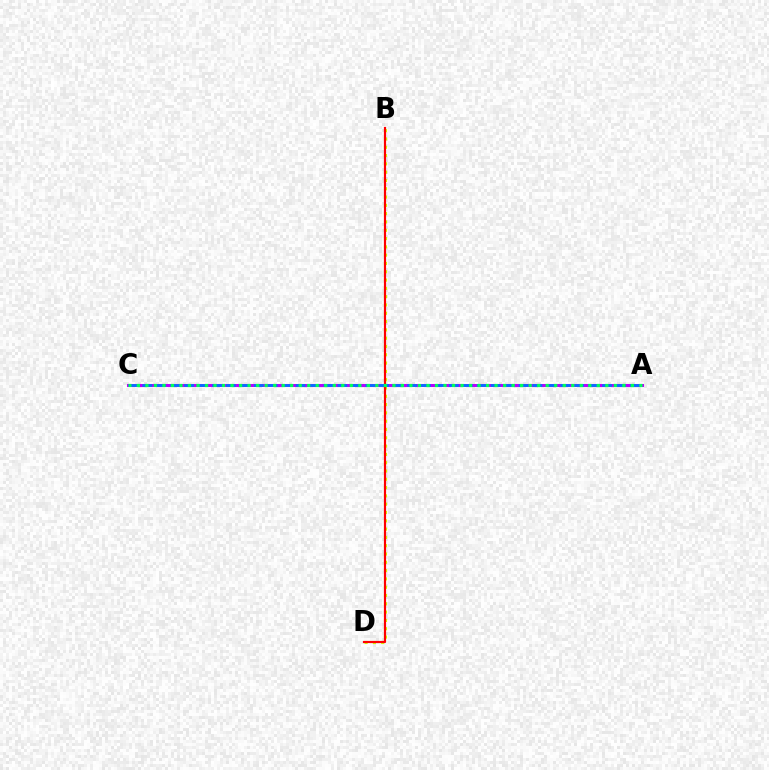{('B', 'D'): [{'color': '#d1ff00', 'line_style': 'dotted', 'thickness': 2.26}, {'color': '#ff0000', 'line_style': 'solid', 'thickness': 1.56}], ('A', 'C'): [{'color': '#b900ff', 'line_style': 'solid', 'thickness': 2.19}, {'color': '#0074ff', 'line_style': 'dashed', 'thickness': 1.89}, {'color': '#00ff5c', 'line_style': 'dotted', 'thickness': 2.31}]}